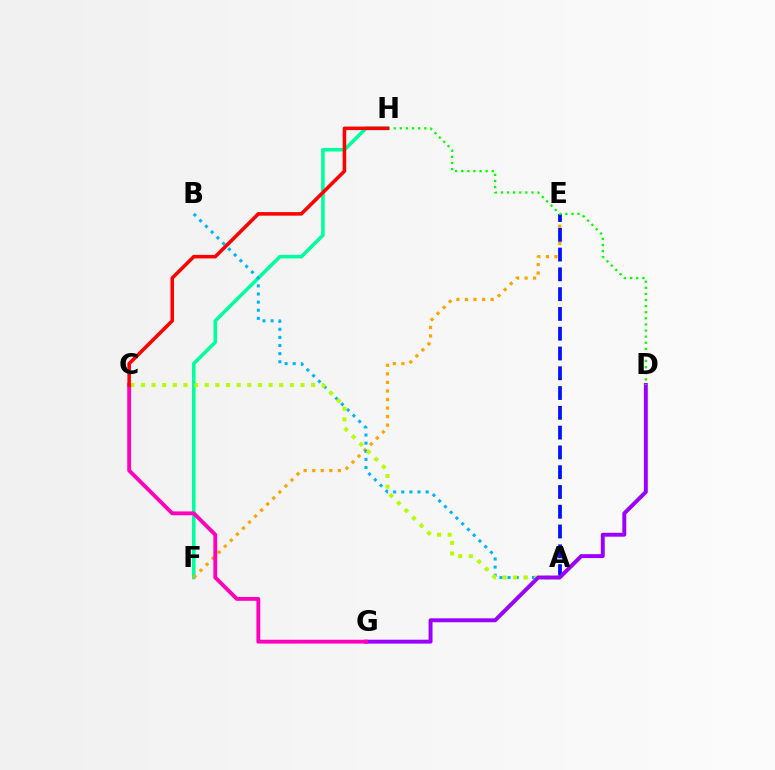{('F', 'H'): [{'color': '#00ff9d', 'line_style': 'solid', 'thickness': 2.57}], ('E', 'F'): [{'color': '#ffa500', 'line_style': 'dotted', 'thickness': 2.32}], ('A', 'B'): [{'color': '#00b5ff', 'line_style': 'dotted', 'thickness': 2.2}], ('A', 'E'): [{'color': '#0010ff', 'line_style': 'dashed', 'thickness': 2.69}], ('A', 'C'): [{'color': '#b3ff00', 'line_style': 'dotted', 'thickness': 2.89}], ('D', 'G'): [{'color': '#9b00ff', 'line_style': 'solid', 'thickness': 2.82}], ('C', 'G'): [{'color': '#ff00bd', 'line_style': 'solid', 'thickness': 2.77}], ('D', 'H'): [{'color': '#08ff00', 'line_style': 'dotted', 'thickness': 1.66}], ('C', 'H'): [{'color': '#ff0000', 'line_style': 'solid', 'thickness': 2.56}]}